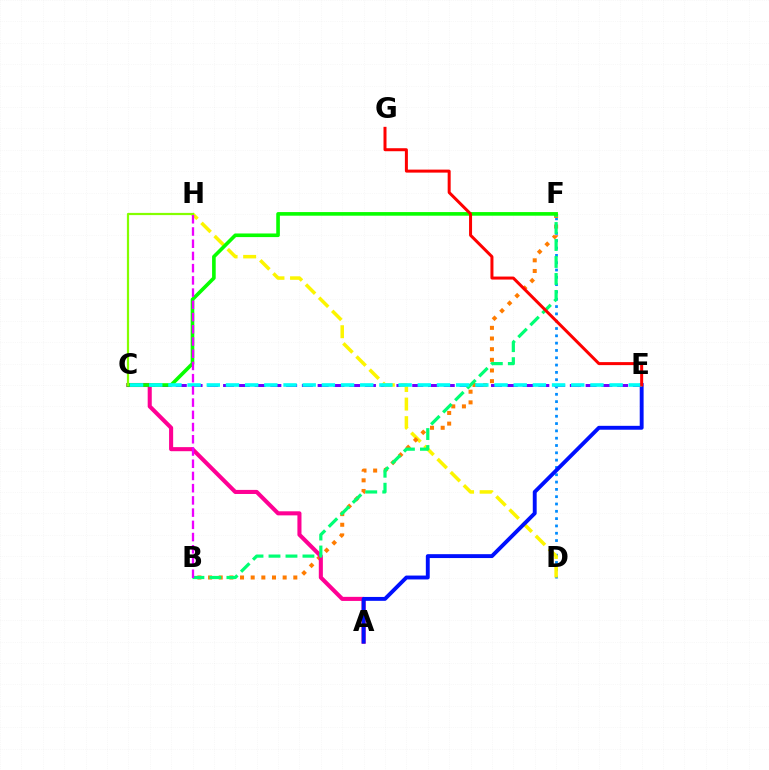{('D', 'F'): [{'color': '#008cff', 'line_style': 'dotted', 'thickness': 1.99}], ('C', 'E'): [{'color': '#7200ff', 'line_style': 'dashed', 'thickness': 2.14}, {'color': '#00fff6', 'line_style': 'dashed', 'thickness': 2.61}], ('D', 'H'): [{'color': '#fcf500', 'line_style': 'dashed', 'thickness': 2.52}], ('B', 'F'): [{'color': '#ff7c00', 'line_style': 'dotted', 'thickness': 2.9}, {'color': '#00ff74', 'line_style': 'dashed', 'thickness': 2.31}], ('A', 'C'): [{'color': '#ff0094', 'line_style': 'solid', 'thickness': 2.93}], ('C', 'F'): [{'color': '#08ff00', 'line_style': 'solid', 'thickness': 2.61}], ('A', 'E'): [{'color': '#0010ff', 'line_style': 'solid', 'thickness': 2.8}], ('C', 'H'): [{'color': '#84ff00', 'line_style': 'solid', 'thickness': 1.59}], ('B', 'H'): [{'color': '#ee00ff', 'line_style': 'dashed', 'thickness': 1.66}], ('E', 'G'): [{'color': '#ff0000', 'line_style': 'solid', 'thickness': 2.16}]}